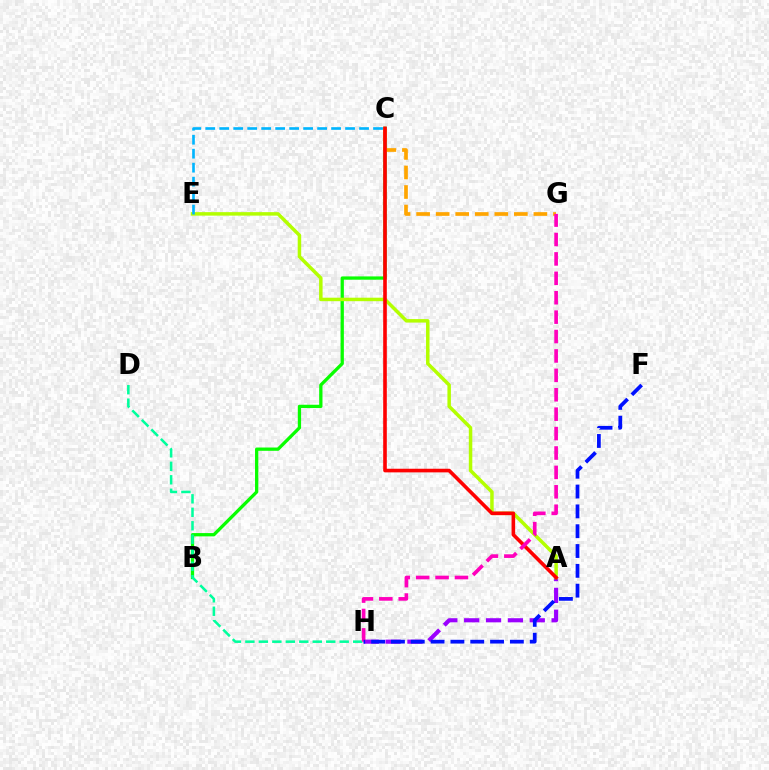{('B', 'C'): [{'color': '#08ff00', 'line_style': 'solid', 'thickness': 2.37}], ('C', 'G'): [{'color': '#ffa500', 'line_style': 'dashed', 'thickness': 2.66}], ('A', 'H'): [{'color': '#9b00ff', 'line_style': 'dashed', 'thickness': 2.97}], ('A', 'E'): [{'color': '#b3ff00', 'line_style': 'solid', 'thickness': 2.51}], ('A', 'C'): [{'color': '#ff0000', 'line_style': 'solid', 'thickness': 2.61}], ('D', 'H'): [{'color': '#00ff9d', 'line_style': 'dashed', 'thickness': 1.83}], ('G', 'H'): [{'color': '#ff00bd', 'line_style': 'dashed', 'thickness': 2.64}], ('F', 'H'): [{'color': '#0010ff', 'line_style': 'dashed', 'thickness': 2.69}], ('C', 'E'): [{'color': '#00b5ff', 'line_style': 'dashed', 'thickness': 1.9}]}